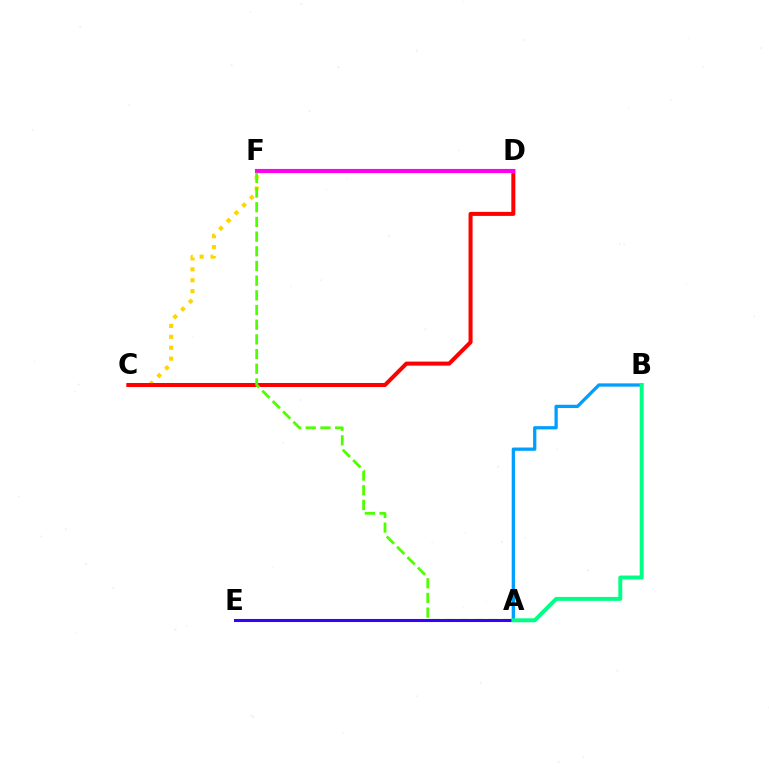{('C', 'F'): [{'color': '#ffd500', 'line_style': 'dotted', 'thickness': 2.96}], ('A', 'B'): [{'color': '#009eff', 'line_style': 'solid', 'thickness': 2.36}, {'color': '#00ff86', 'line_style': 'solid', 'thickness': 2.83}], ('C', 'D'): [{'color': '#ff0000', 'line_style': 'solid', 'thickness': 2.9}], ('D', 'F'): [{'color': '#ff00ed', 'line_style': 'solid', 'thickness': 2.97}], ('A', 'F'): [{'color': '#4fff00', 'line_style': 'dashed', 'thickness': 1.99}], ('A', 'E'): [{'color': '#3700ff', 'line_style': 'solid', 'thickness': 2.19}]}